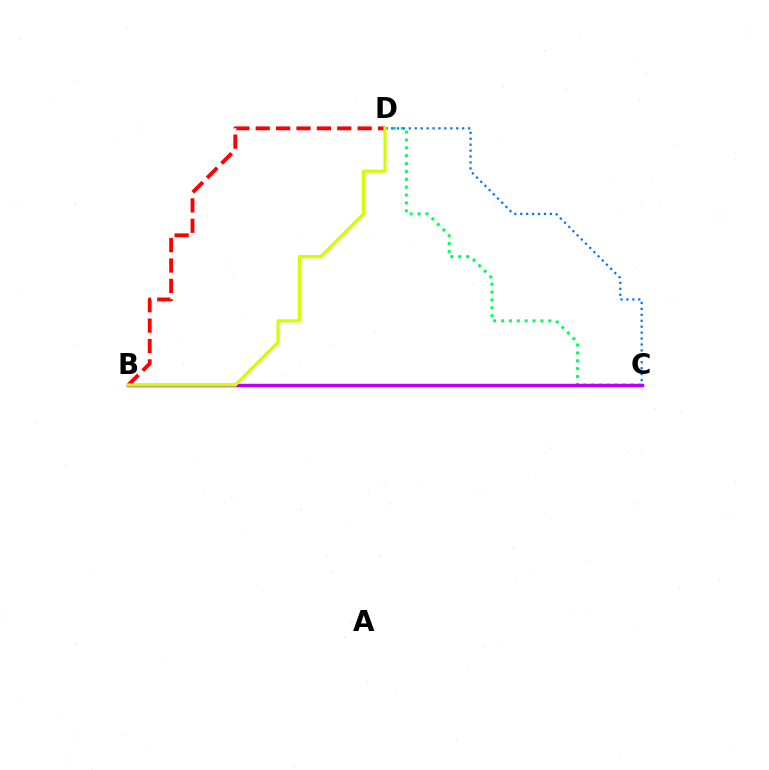{('C', 'D'): [{'color': '#00ff5c', 'line_style': 'dotted', 'thickness': 2.14}, {'color': '#0074ff', 'line_style': 'dotted', 'thickness': 1.61}], ('B', 'C'): [{'color': '#b900ff', 'line_style': 'solid', 'thickness': 2.5}], ('B', 'D'): [{'color': '#ff0000', 'line_style': 'dashed', 'thickness': 2.77}, {'color': '#d1ff00', 'line_style': 'solid', 'thickness': 2.31}]}